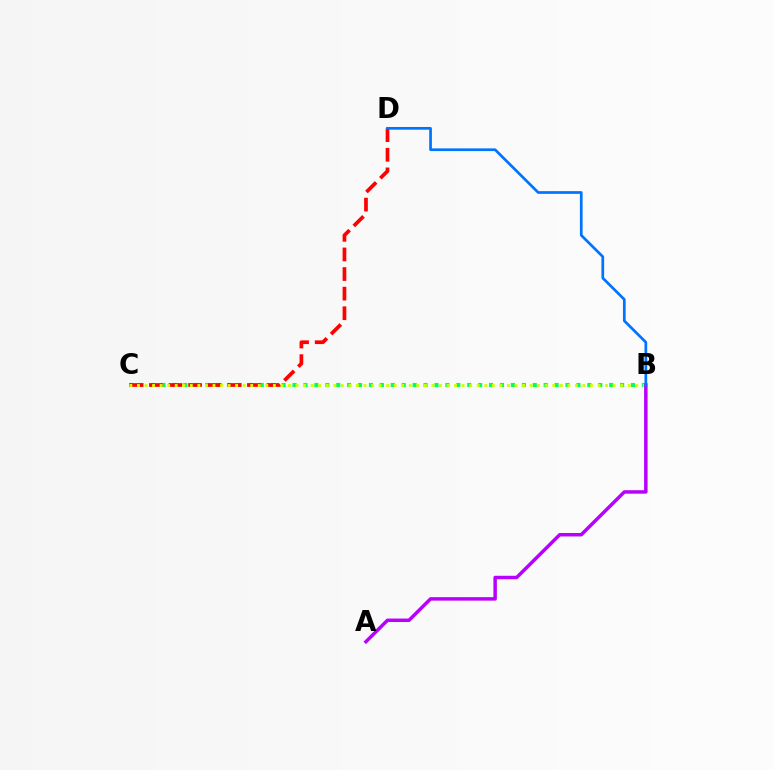{('B', 'C'): [{'color': '#00ff5c', 'line_style': 'dotted', 'thickness': 2.97}, {'color': '#d1ff00', 'line_style': 'dotted', 'thickness': 2.05}], ('C', 'D'): [{'color': '#ff0000', 'line_style': 'dashed', 'thickness': 2.66}], ('A', 'B'): [{'color': '#b900ff', 'line_style': 'solid', 'thickness': 2.5}], ('B', 'D'): [{'color': '#0074ff', 'line_style': 'solid', 'thickness': 1.95}]}